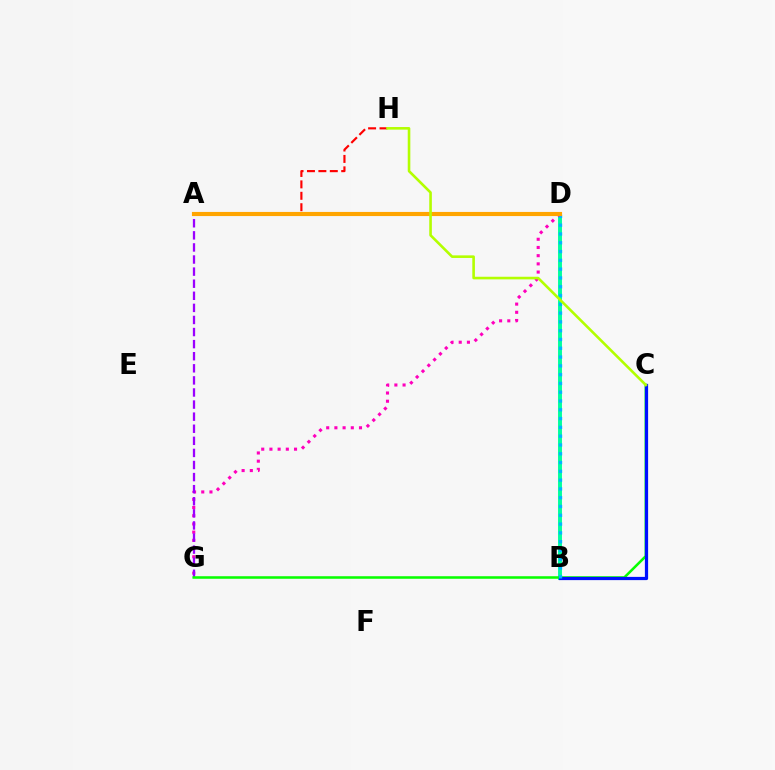{('A', 'H'): [{'color': '#ff0000', 'line_style': 'dashed', 'thickness': 1.55}], ('B', 'D'): [{'color': '#00ff9d', 'line_style': 'solid', 'thickness': 2.83}, {'color': '#00b5ff', 'line_style': 'dotted', 'thickness': 2.39}], ('D', 'G'): [{'color': '#ff00bd', 'line_style': 'dotted', 'thickness': 2.23}], ('A', 'G'): [{'color': '#9b00ff', 'line_style': 'dashed', 'thickness': 1.64}], ('C', 'G'): [{'color': '#08ff00', 'line_style': 'solid', 'thickness': 1.83}], ('B', 'C'): [{'color': '#0010ff', 'line_style': 'solid', 'thickness': 2.32}], ('A', 'D'): [{'color': '#ffa500', 'line_style': 'solid', 'thickness': 2.97}], ('C', 'H'): [{'color': '#b3ff00', 'line_style': 'solid', 'thickness': 1.87}]}